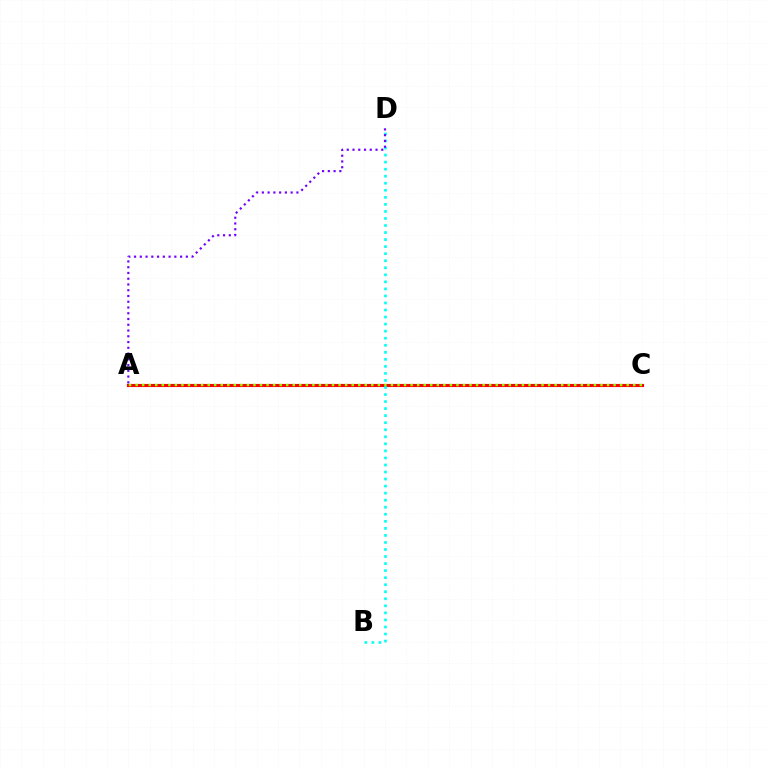{('A', 'C'): [{'color': '#ff0000', 'line_style': 'solid', 'thickness': 2.24}, {'color': '#84ff00', 'line_style': 'dotted', 'thickness': 1.78}], ('B', 'D'): [{'color': '#00fff6', 'line_style': 'dotted', 'thickness': 1.91}], ('A', 'D'): [{'color': '#7200ff', 'line_style': 'dotted', 'thickness': 1.56}]}